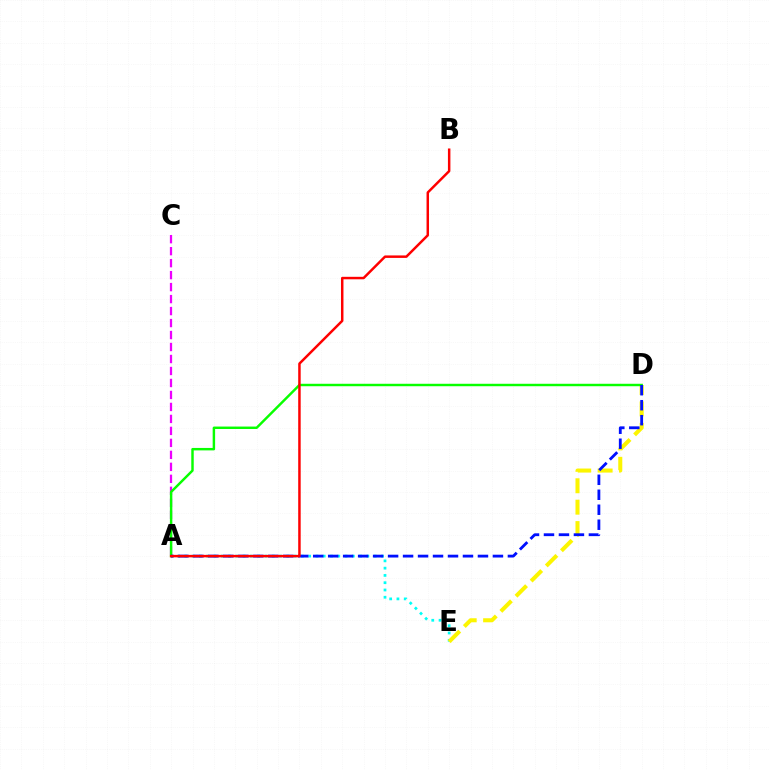{('A', 'C'): [{'color': '#ee00ff', 'line_style': 'dashed', 'thickness': 1.63}], ('A', 'E'): [{'color': '#00fff6', 'line_style': 'dotted', 'thickness': 1.98}], ('D', 'E'): [{'color': '#fcf500', 'line_style': 'dashed', 'thickness': 2.91}], ('A', 'D'): [{'color': '#08ff00', 'line_style': 'solid', 'thickness': 1.76}, {'color': '#0010ff', 'line_style': 'dashed', 'thickness': 2.03}], ('A', 'B'): [{'color': '#ff0000', 'line_style': 'solid', 'thickness': 1.78}]}